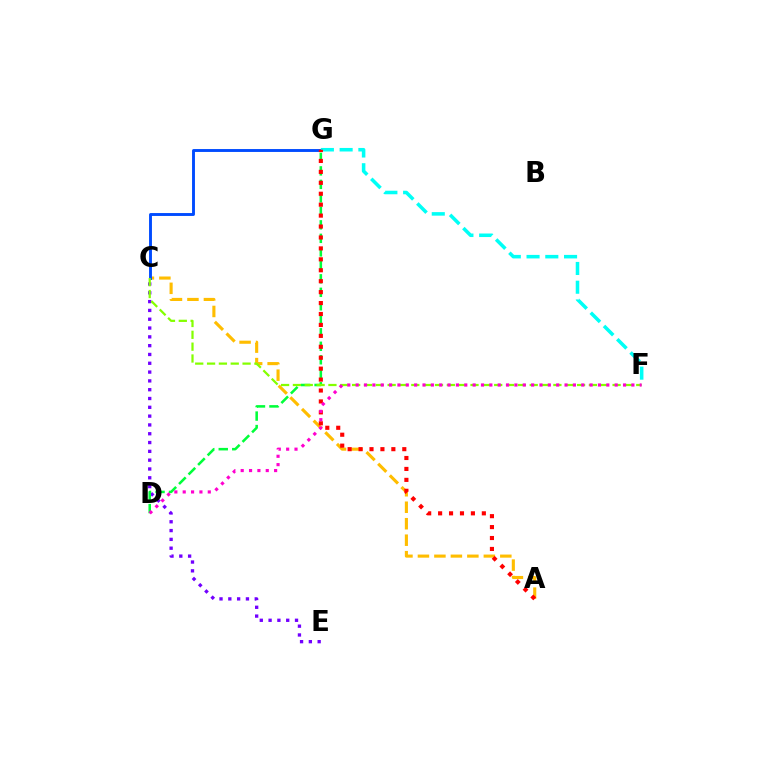{('A', 'C'): [{'color': '#ffbd00', 'line_style': 'dashed', 'thickness': 2.24}], ('C', 'E'): [{'color': '#7200ff', 'line_style': 'dotted', 'thickness': 2.39}], ('D', 'G'): [{'color': '#00ff39', 'line_style': 'dashed', 'thickness': 1.83}], ('C', 'G'): [{'color': '#004bff', 'line_style': 'solid', 'thickness': 2.09}], ('F', 'G'): [{'color': '#00fff6', 'line_style': 'dashed', 'thickness': 2.55}], ('A', 'G'): [{'color': '#ff0000', 'line_style': 'dotted', 'thickness': 2.97}], ('C', 'F'): [{'color': '#84ff00', 'line_style': 'dashed', 'thickness': 1.61}], ('D', 'F'): [{'color': '#ff00cf', 'line_style': 'dotted', 'thickness': 2.27}]}